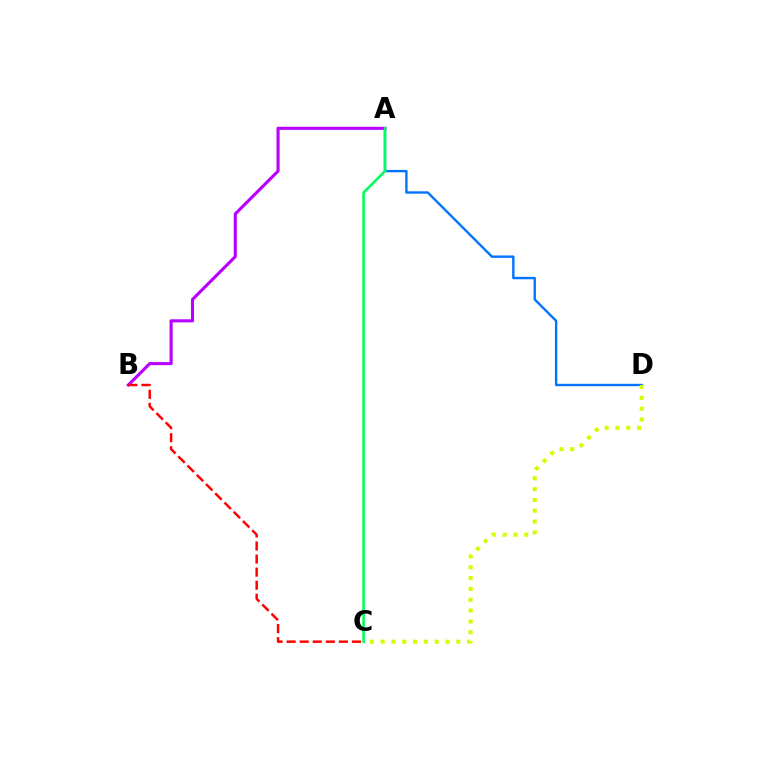{('A', 'D'): [{'color': '#0074ff', 'line_style': 'solid', 'thickness': 1.72}], ('C', 'D'): [{'color': '#d1ff00', 'line_style': 'dotted', 'thickness': 2.94}], ('A', 'B'): [{'color': '#b900ff', 'line_style': 'solid', 'thickness': 2.23}], ('A', 'C'): [{'color': '#00ff5c', 'line_style': 'solid', 'thickness': 1.86}], ('B', 'C'): [{'color': '#ff0000', 'line_style': 'dashed', 'thickness': 1.77}]}